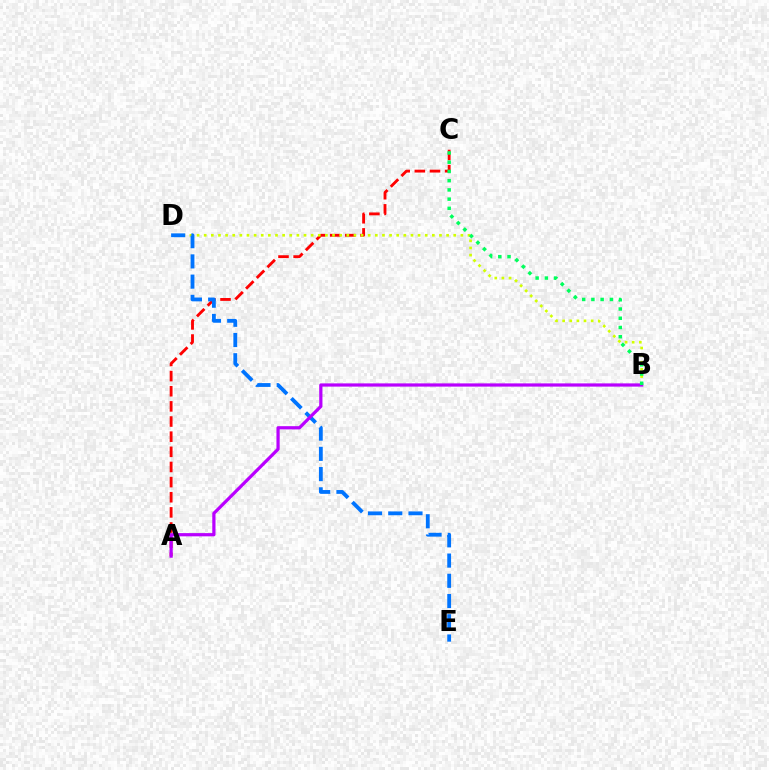{('A', 'C'): [{'color': '#ff0000', 'line_style': 'dashed', 'thickness': 2.06}], ('B', 'D'): [{'color': '#d1ff00', 'line_style': 'dotted', 'thickness': 1.94}], ('D', 'E'): [{'color': '#0074ff', 'line_style': 'dashed', 'thickness': 2.75}], ('A', 'B'): [{'color': '#b900ff', 'line_style': 'solid', 'thickness': 2.32}], ('B', 'C'): [{'color': '#00ff5c', 'line_style': 'dotted', 'thickness': 2.51}]}